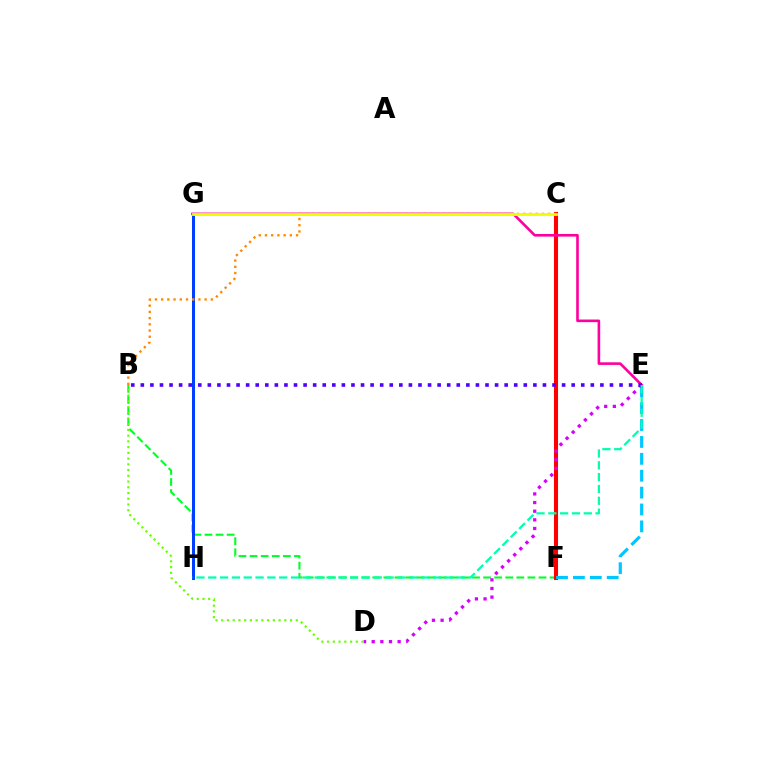{('B', 'F'): [{'color': '#00ff27', 'line_style': 'dashed', 'thickness': 1.51}], ('C', 'F'): [{'color': '#ff0000', 'line_style': 'solid', 'thickness': 2.93}], ('G', 'H'): [{'color': '#003fff', 'line_style': 'solid', 'thickness': 2.16}], ('E', 'G'): [{'color': '#ff00a0', 'line_style': 'solid', 'thickness': 1.89}], ('E', 'F'): [{'color': '#00c7ff', 'line_style': 'dashed', 'thickness': 2.29}], ('D', 'E'): [{'color': '#d600ff', 'line_style': 'dotted', 'thickness': 2.35}], ('B', 'D'): [{'color': '#66ff00', 'line_style': 'dotted', 'thickness': 1.56}], ('B', 'E'): [{'color': '#4f00ff', 'line_style': 'dotted', 'thickness': 2.6}], ('B', 'C'): [{'color': '#ff8800', 'line_style': 'dotted', 'thickness': 1.69}], ('E', 'H'): [{'color': '#00ffaf', 'line_style': 'dashed', 'thickness': 1.61}], ('C', 'G'): [{'color': '#eeff00', 'line_style': 'solid', 'thickness': 2.02}]}